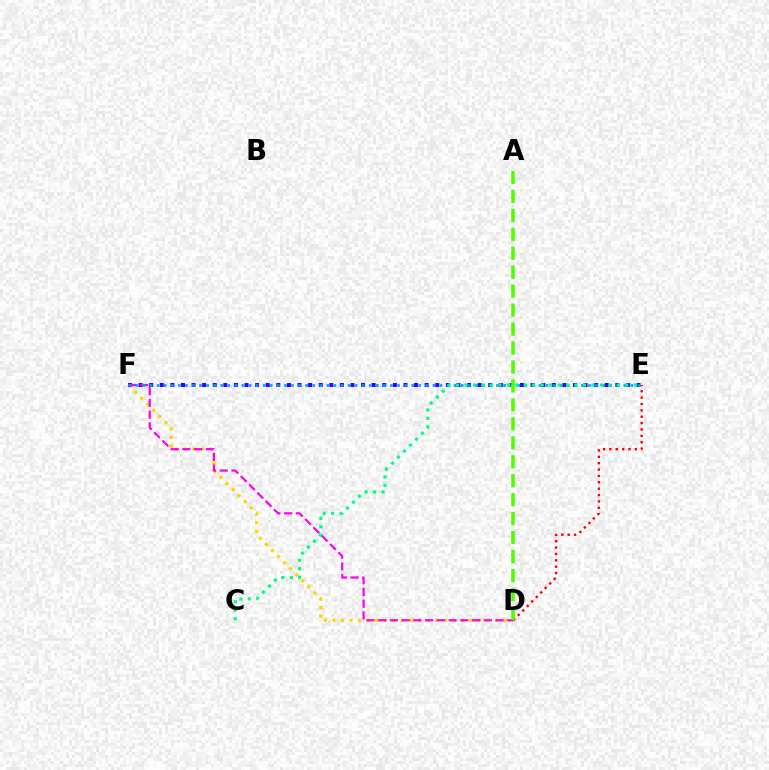{('D', 'F'): [{'color': '#ffd500', 'line_style': 'dotted', 'thickness': 2.33}, {'color': '#ff00ed', 'line_style': 'dashed', 'thickness': 1.59}], ('E', 'F'): [{'color': '#3700ff', 'line_style': 'dotted', 'thickness': 2.88}, {'color': '#009eff', 'line_style': 'dotted', 'thickness': 1.92}], ('D', 'E'): [{'color': '#ff0000', 'line_style': 'dotted', 'thickness': 1.73}], ('C', 'E'): [{'color': '#00ff86', 'line_style': 'dotted', 'thickness': 2.3}], ('A', 'D'): [{'color': '#4fff00', 'line_style': 'dashed', 'thickness': 2.57}]}